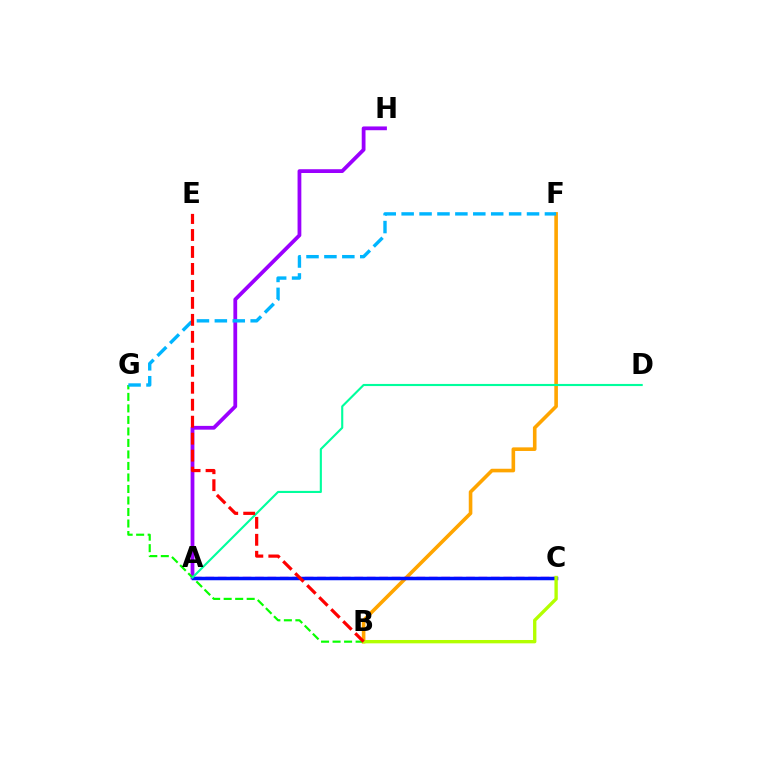{('B', 'F'): [{'color': '#ffa500', 'line_style': 'solid', 'thickness': 2.6}], ('A', 'H'): [{'color': '#9b00ff', 'line_style': 'solid', 'thickness': 2.72}], ('A', 'C'): [{'color': '#ff00bd', 'line_style': 'dashed', 'thickness': 1.69}, {'color': '#0010ff', 'line_style': 'solid', 'thickness': 2.52}], ('B', 'G'): [{'color': '#08ff00', 'line_style': 'dashed', 'thickness': 1.56}], ('B', 'C'): [{'color': '#b3ff00', 'line_style': 'solid', 'thickness': 2.41}], ('F', 'G'): [{'color': '#00b5ff', 'line_style': 'dashed', 'thickness': 2.43}], ('A', 'D'): [{'color': '#00ff9d', 'line_style': 'solid', 'thickness': 1.53}], ('B', 'E'): [{'color': '#ff0000', 'line_style': 'dashed', 'thickness': 2.31}]}